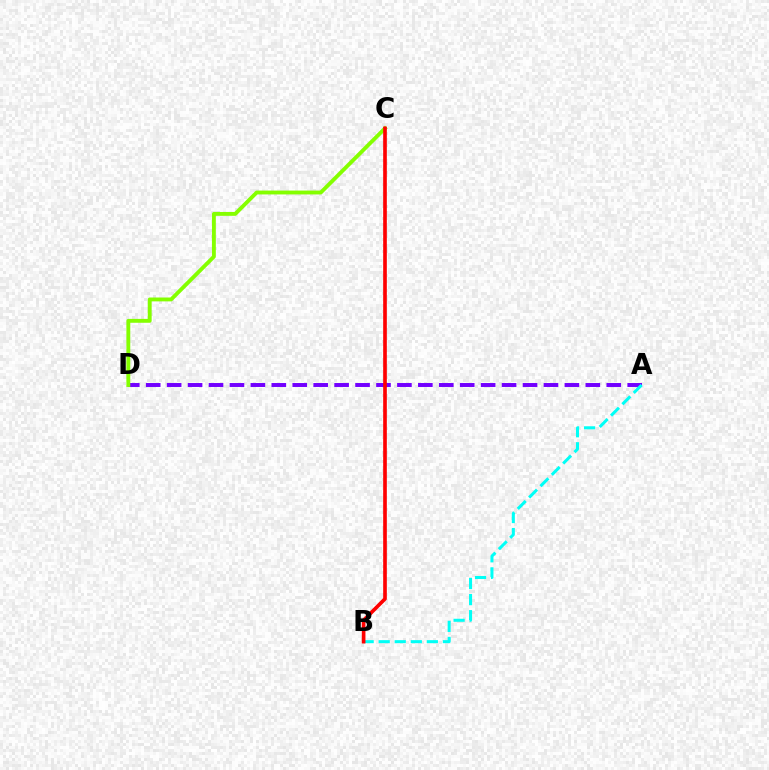{('A', 'D'): [{'color': '#7200ff', 'line_style': 'dashed', 'thickness': 2.84}], ('A', 'B'): [{'color': '#00fff6', 'line_style': 'dashed', 'thickness': 2.18}], ('C', 'D'): [{'color': '#84ff00', 'line_style': 'solid', 'thickness': 2.79}], ('B', 'C'): [{'color': '#ff0000', 'line_style': 'solid', 'thickness': 2.63}]}